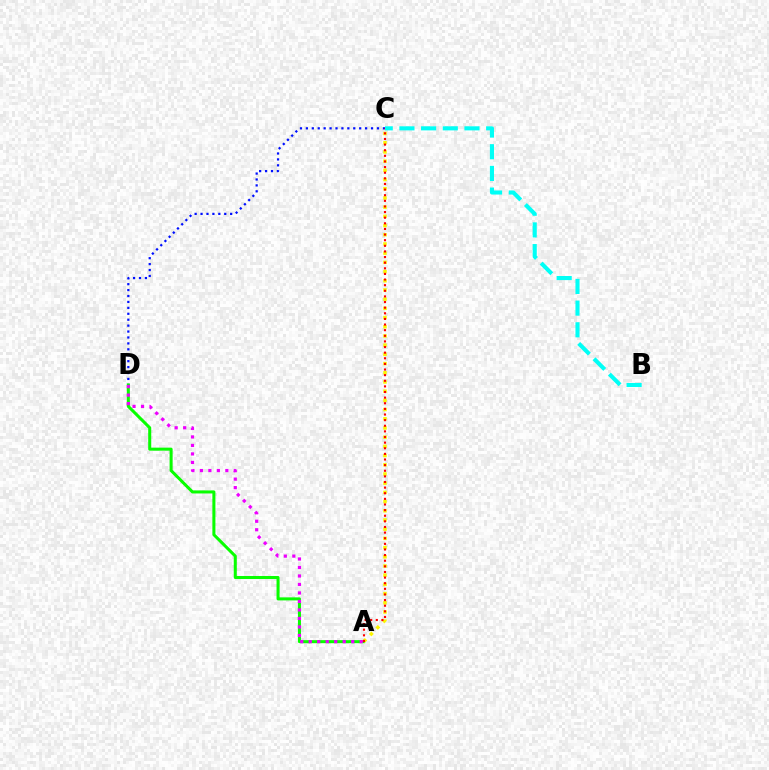{('C', 'D'): [{'color': '#0010ff', 'line_style': 'dotted', 'thickness': 1.61}], ('A', 'D'): [{'color': '#08ff00', 'line_style': 'solid', 'thickness': 2.18}, {'color': '#ee00ff', 'line_style': 'dotted', 'thickness': 2.31}], ('A', 'C'): [{'color': '#fcf500', 'line_style': 'dotted', 'thickness': 2.5}, {'color': '#ff0000', 'line_style': 'dotted', 'thickness': 1.53}], ('B', 'C'): [{'color': '#00fff6', 'line_style': 'dashed', 'thickness': 2.95}]}